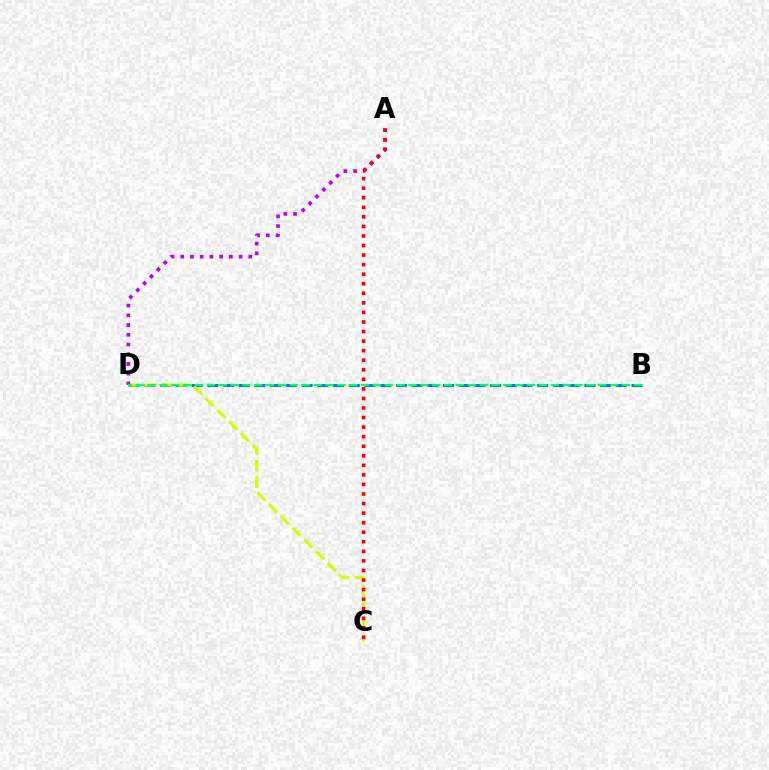{('B', 'D'): [{'color': '#0074ff', 'line_style': 'dashed', 'thickness': 2.13}, {'color': '#00ff5c', 'line_style': 'dashed', 'thickness': 1.61}], ('C', 'D'): [{'color': '#d1ff00', 'line_style': 'dashed', 'thickness': 2.25}], ('A', 'D'): [{'color': '#b900ff', 'line_style': 'dotted', 'thickness': 2.64}], ('A', 'C'): [{'color': '#ff0000', 'line_style': 'dotted', 'thickness': 2.6}]}